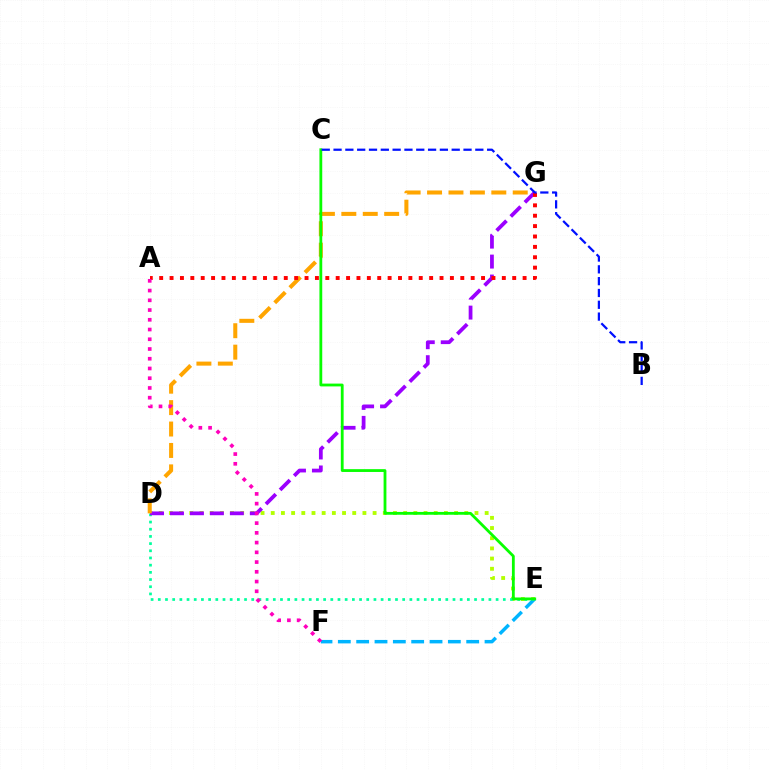{('D', 'E'): [{'color': '#b3ff00', 'line_style': 'dotted', 'thickness': 2.77}, {'color': '#00ff9d', 'line_style': 'dotted', 'thickness': 1.95}], ('E', 'F'): [{'color': '#00b5ff', 'line_style': 'dashed', 'thickness': 2.49}], ('D', 'G'): [{'color': '#9b00ff', 'line_style': 'dashed', 'thickness': 2.71}, {'color': '#ffa500', 'line_style': 'dashed', 'thickness': 2.91}], ('C', 'E'): [{'color': '#08ff00', 'line_style': 'solid', 'thickness': 2.02}], ('A', 'G'): [{'color': '#ff0000', 'line_style': 'dotted', 'thickness': 2.82}], ('B', 'C'): [{'color': '#0010ff', 'line_style': 'dashed', 'thickness': 1.61}], ('A', 'F'): [{'color': '#ff00bd', 'line_style': 'dotted', 'thickness': 2.65}]}